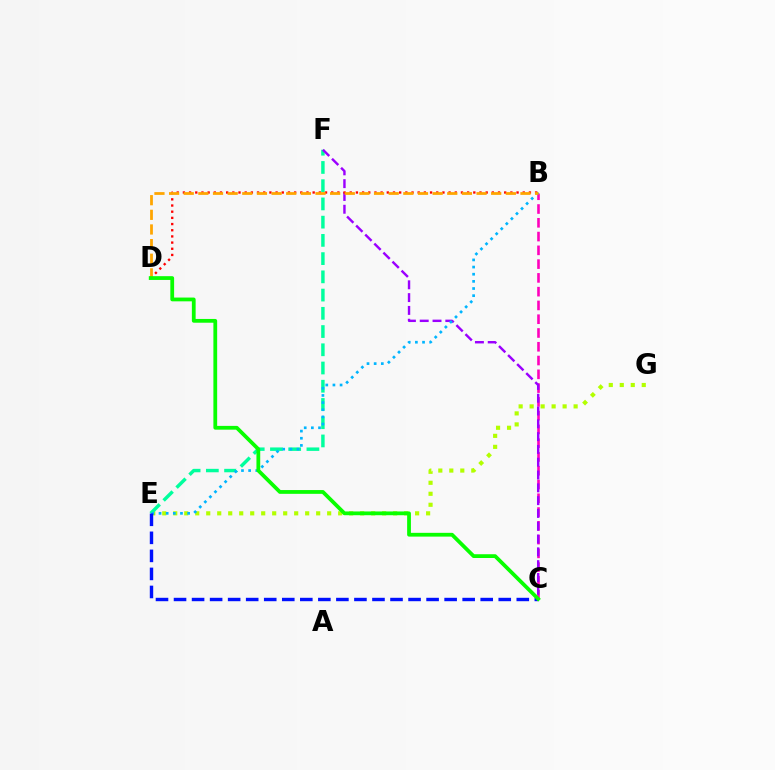{('B', 'C'): [{'color': '#ff00bd', 'line_style': 'dashed', 'thickness': 1.87}], ('E', 'G'): [{'color': '#b3ff00', 'line_style': 'dotted', 'thickness': 2.99}], ('E', 'F'): [{'color': '#00ff9d', 'line_style': 'dashed', 'thickness': 2.48}], ('C', 'F'): [{'color': '#9b00ff', 'line_style': 'dashed', 'thickness': 1.74}], ('B', 'E'): [{'color': '#00b5ff', 'line_style': 'dotted', 'thickness': 1.94}], ('B', 'D'): [{'color': '#ff0000', 'line_style': 'dotted', 'thickness': 1.68}, {'color': '#ffa500', 'line_style': 'dashed', 'thickness': 1.99}], ('C', 'E'): [{'color': '#0010ff', 'line_style': 'dashed', 'thickness': 2.45}], ('C', 'D'): [{'color': '#08ff00', 'line_style': 'solid', 'thickness': 2.72}]}